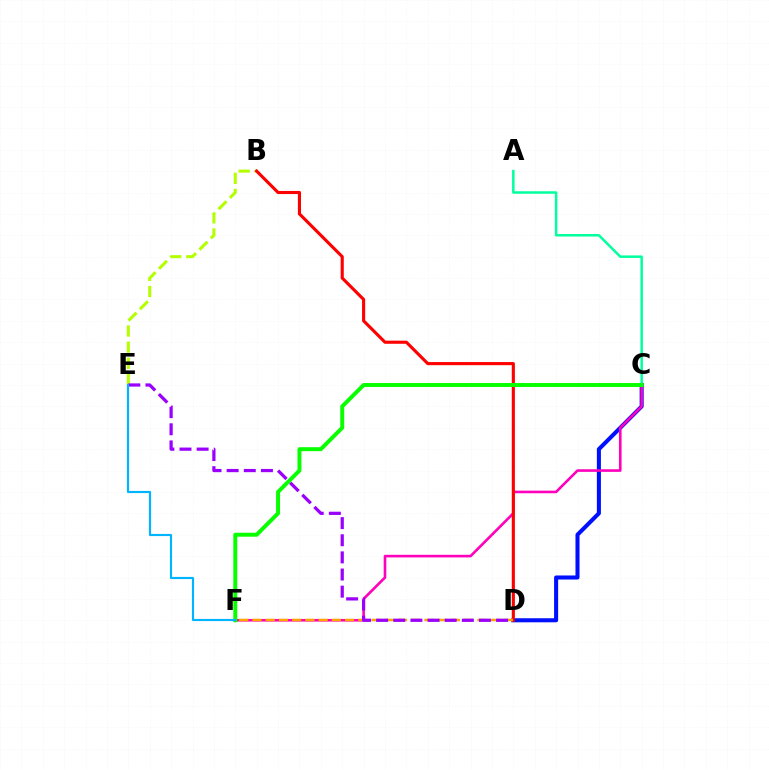{('A', 'C'): [{'color': '#00ff9d', 'line_style': 'solid', 'thickness': 1.79}], ('C', 'D'): [{'color': '#0010ff', 'line_style': 'solid', 'thickness': 2.92}], ('C', 'F'): [{'color': '#ff00bd', 'line_style': 'solid', 'thickness': 1.88}, {'color': '#08ff00', 'line_style': 'solid', 'thickness': 2.84}], ('B', 'E'): [{'color': '#b3ff00', 'line_style': 'dashed', 'thickness': 2.19}], ('B', 'D'): [{'color': '#ff0000', 'line_style': 'solid', 'thickness': 2.24}], ('D', 'F'): [{'color': '#ffa500', 'line_style': 'dashed', 'thickness': 1.8}], ('D', 'E'): [{'color': '#9b00ff', 'line_style': 'dashed', 'thickness': 2.33}], ('E', 'F'): [{'color': '#00b5ff', 'line_style': 'solid', 'thickness': 1.56}]}